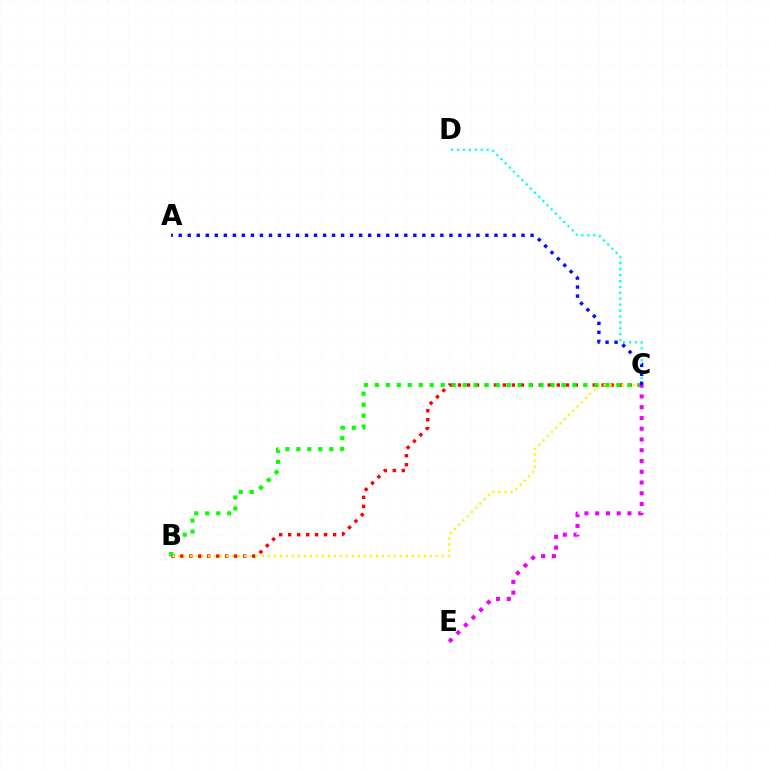{('B', 'C'): [{'color': '#ff0000', 'line_style': 'dotted', 'thickness': 2.44}, {'color': '#fcf500', 'line_style': 'dotted', 'thickness': 1.63}, {'color': '#08ff00', 'line_style': 'dotted', 'thickness': 2.98}], ('C', 'D'): [{'color': '#00fff6', 'line_style': 'dotted', 'thickness': 1.61}], ('C', 'E'): [{'color': '#ee00ff', 'line_style': 'dotted', 'thickness': 2.92}], ('A', 'C'): [{'color': '#0010ff', 'line_style': 'dotted', 'thickness': 2.45}]}